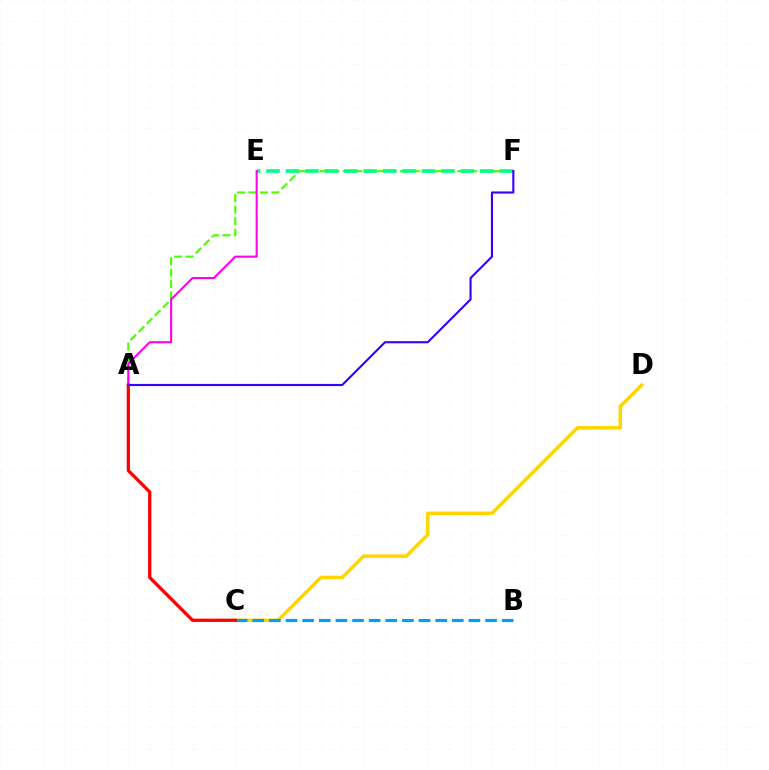{('A', 'F'): [{'color': '#4fff00', 'line_style': 'dashed', 'thickness': 1.56}, {'color': '#3700ff', 'line_style': 'solid', 'thickness': 1.53}], ('E', 'F'): [{'color': '#00ff86', 'line_style': 'dashed', 'thickness': 2.64}], ('C', 'D'): [{'color': '#ffd500', 'line_style': 'solid', 'thickness': 2.51}], ('B', 'C'): [{'color': '#009eff', 'line_style': 'dashed', 'thickness': 2.26}], ('A', 'C'): [{'color': '#ff0000', 'line_style': 'solid', 'thickness': 2.34}], ('A', 'E'): [{'color': '#ff00ed', 'line_style': 'solid', 'thickness': 1.51}]}